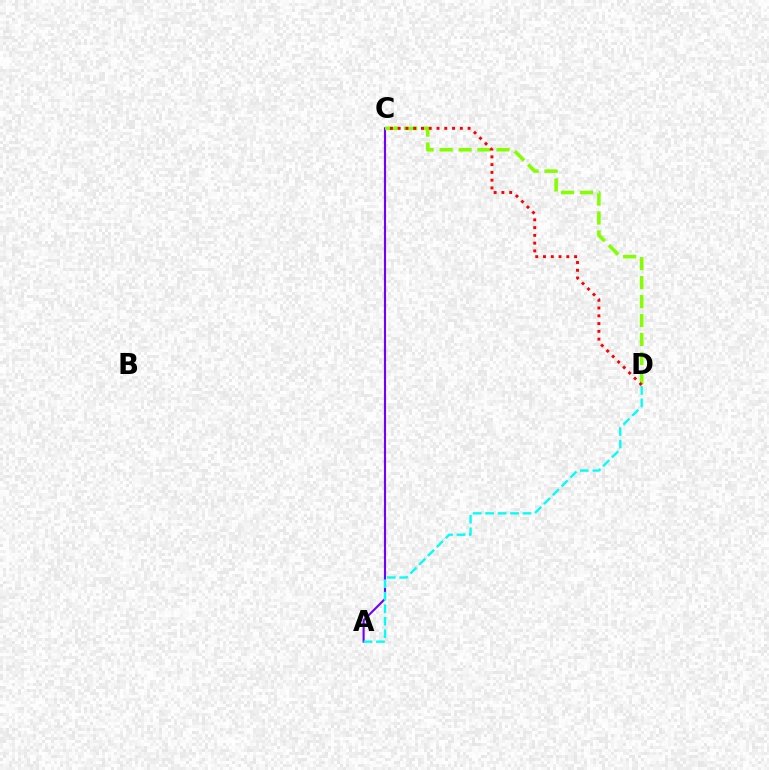{('A', 'C'): [{'color': '#7200ff', 'line_style': 'solid', 'thickness': 1.52}], ('C', 'D'): [{'color': '#84ff00', 'line_style': 'dashed', 'thickness': 2.58}, {'color': '#ff0000', 'line_style': 'dotted', 'thickness': 2.11}], ('A', 'D'): [{'color': '#00fff6', 'line_style': 'dashed', 'thickness': 1.7}]}